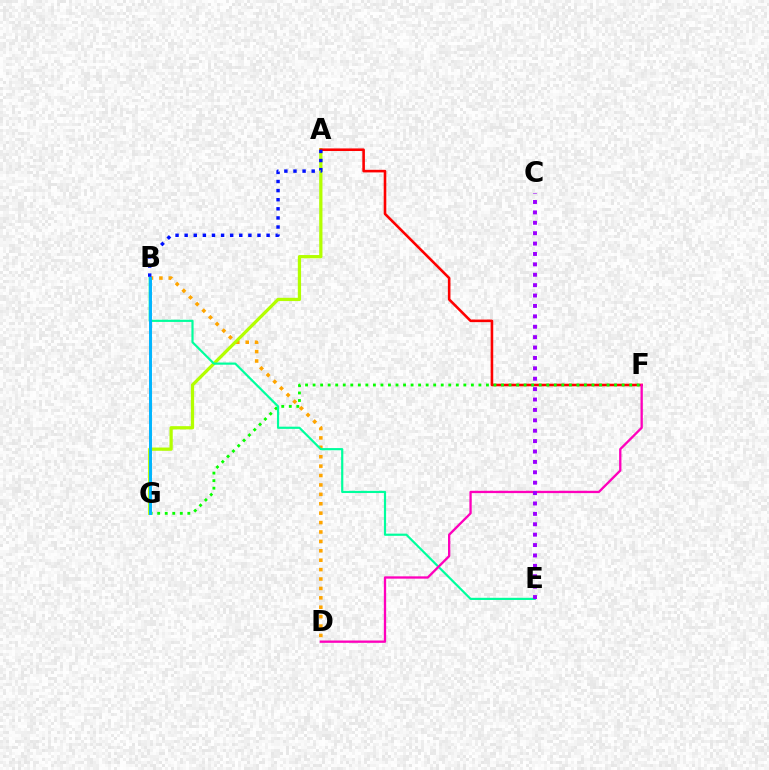{('B', 'D'): [{'color': '#ffa500', 'line_style': 'dotted', 'thickness': 2.56}], ('A', 'G'): [{'color': '#b3ff00', 'line_style': 'solid', 'thickness': 2.34}], ('A', 'F'): [{'color': '#ff0000', 'line_style': 'solid', 'thickness': 1.87}], ('A', 'B'): [{'color': '#0010ff', 'line_style': 'dotted', 'thickness': 2.47}], ('F', 'G'): [{'color': '#08ff00', 'line_style': 'dotted', 'thickness': 2.05}], ('B', 'E'): [{'color': '#00ff9d', 'line_style': 'solid', 'thickness': 1.57}], ('D', 'F'): [{'color': '#ff00bd', 'line_style': 'solid', 'thickness': 1.67}], ('C', 'E'): [{'color': '#9b00ff', 'line_style': 'dotted', 'thickness': 2.82}], ('B', 'G'): [{'color': '#00b5ff', 'line_style': 'solid', 'thickness': 2.13}]}